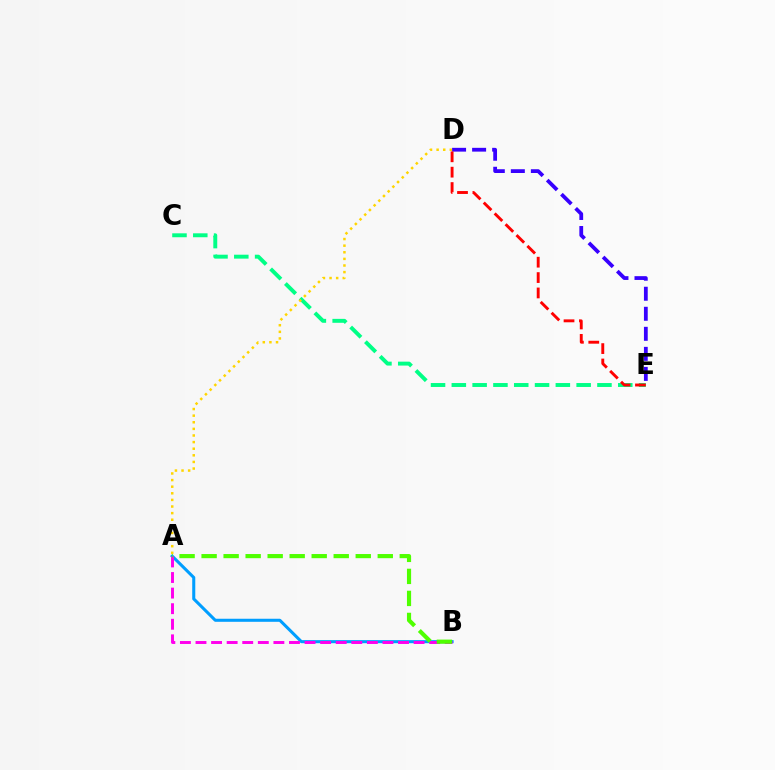{('A', 'B'): [{'color': '#009eff', 'line_style': 'solid', 'thickness': 2.2}, {'color': '#ff00ed', 'line_style': 'dashed', 'thickness': 2.12}, {'color': '#4fff00', 'line_style': 'dashed', 'thickness': 2.99}], ('D', 'E'): [{'color': '#3700ff', 'line_style': 'dashed', 'thickness': 2.72}, {'color': '#ff0000', 'line_style': 'dashed', 'thickness': 2.09}], ('C', 'E'): [{'color': '#00ff86', 'line_style': 'dashed', 'thickness': 2.83}], ('A', 'D'): [{'color': '#ffd500', 'line_style': 'dotted', 'thickness': 1.8}]}